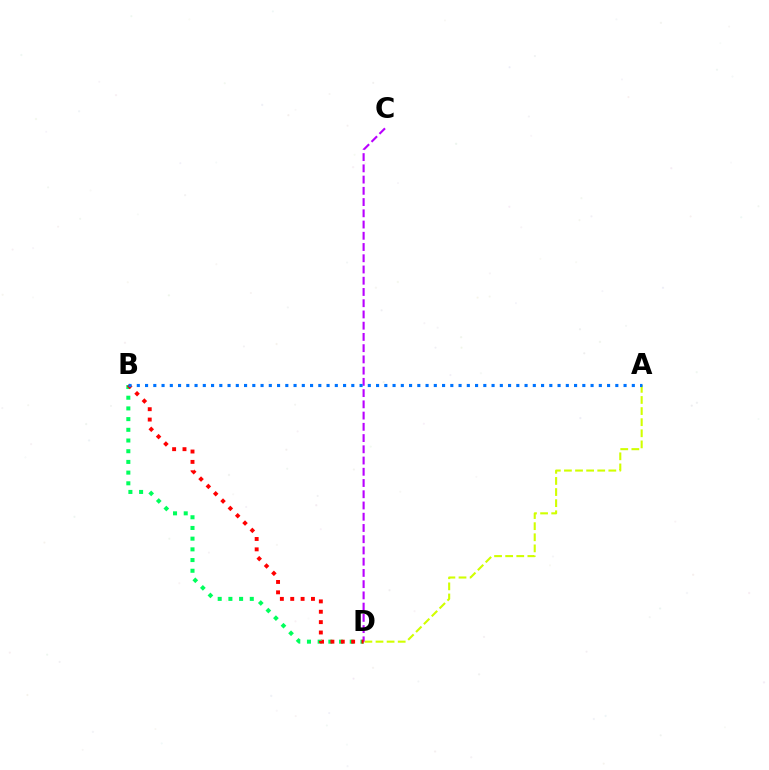{('A', 'D'): [{'color': '#d1ff00', 'line_style': 'dashed', 'thickness': 1.51}], ('B', 'D'): [{'color': '#00ff5c', 'line_style': 'dotted', 'thickness': 2.91}, {'color': '#ff0000', 'line_style': 'dotted', 'thickness': 2.82}], ('C', 'D'): [{'color': '#b900ff', 'line_style': 'dashed', 'thickness': 1.53}], ('A', 'B'): [{'color': '#0074ff', 'line_style': 'dotted', 'thickness': 2.24}]}